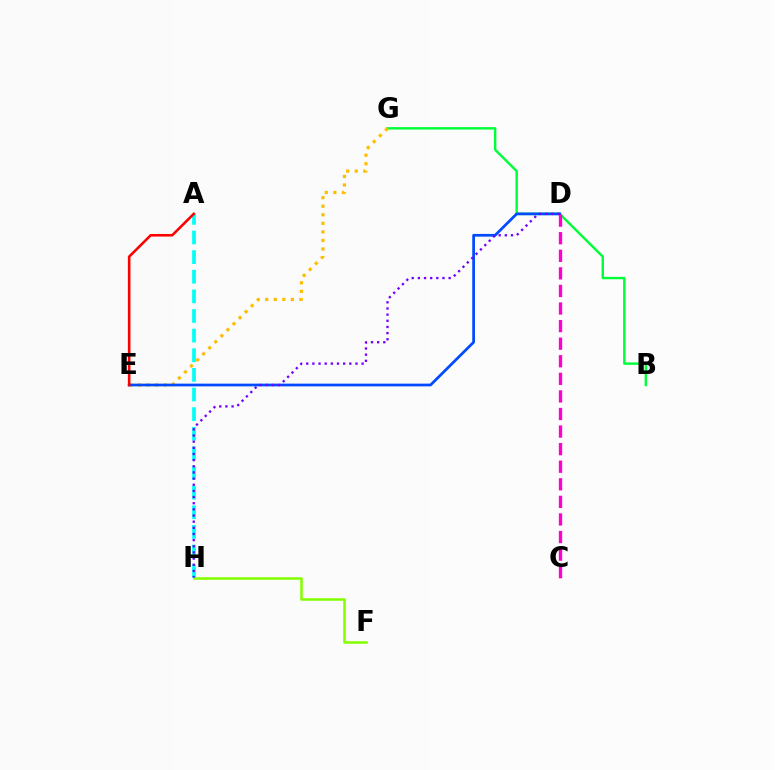{('F', 'H'): [{'color': '#84ff00', 'line_style': 'solid', 'thickness': 1.83}], ('B', 'G'): [{'color': '#00ff39', 'line_style': 'solid', 'thickness': 1.75}], ('E', 'G'): [{'color': '#ffbd00', 'line_style': 'dotted', 'thickness': 2.32}], ('A', 'H'): [{'color': '#00fff6', 'line_style': 'dashed', 'thickness': 2.67}], ('D', 'E'): [{'color': '#004bff', 'line_style': 'solid', 'thickness': 1.97}], ('C', 'D'): [{'color': '#ff00cf', 'line_style': 'dashed', 'thickness': 2.39}], ('D', 'H'): [{'color': '#7200ff', 'line_style': 'dotted', 'thickness': 1.67}], ('A', 'E'): [{'color': '#ff0000', 'line_style': 'solid', 'thickness': 1.86}]}